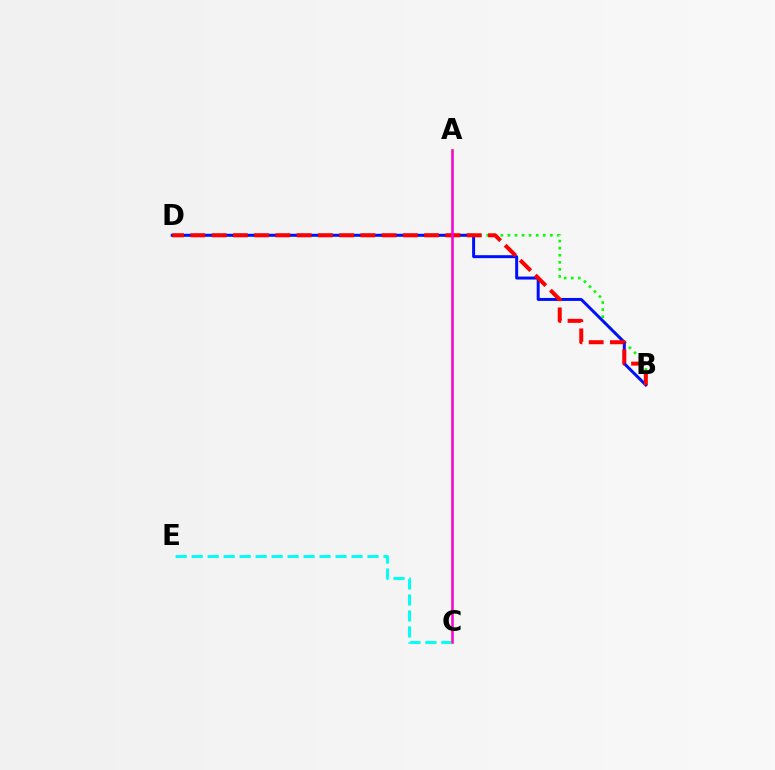{('C', 'E'): [{'color': '#00fff6', 'line_style': 'dashed', 'thickness': 2.17}], ('B', 'D'): [{'color': '#08ff00', 'line_style': 'dotted', 'thickness': 1.92}, {'color': '#0010ff', 'line_style': 'solid', 'thickness': 2.14}, {'color': '#ff0000', 'line_style': 'dashed', 'thickness': 2.89}], ('A', 'C'): [{'color': '#fcf500', 'line_style': 'solid', 'thickness': 2.29}, {'color': '#ee00ff', 'line_style': 'solid', 'thickness': 1.8}]}